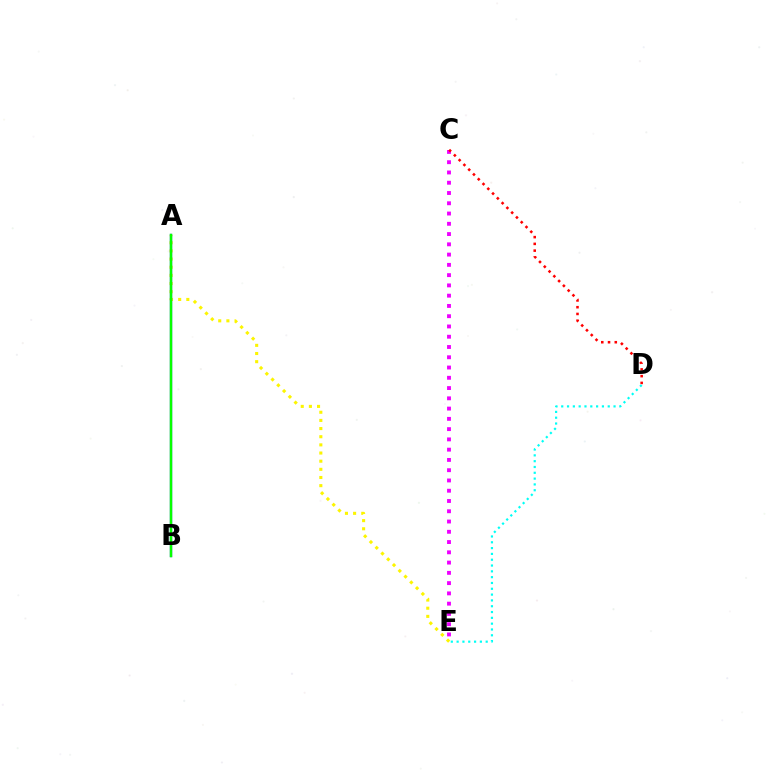{('C', 'E'): [{'color': '#ee00ff', 'line_style': 'dotted', 'thickness': 2.79}], ('C', 'D'): [{'color': '#ff0000', 'line_style': 'dotted', 'thickness': 1.83}], ('A', 'E'): [{'color': '#fcf500', 'line_style': 'dotted', 'thickness': 2.22}], ('A', 'B'): [{'color': '#0010ff', 'line_style': 'solid', 'thickness': 1.63}, {'color': '#08ff00', 'line_style': 'solid', 'thickness': 1.77}], ('D', 'E'): [{'color': '#00fff6', 'line_style': 'dotted', 'thickness': 1.58}]}